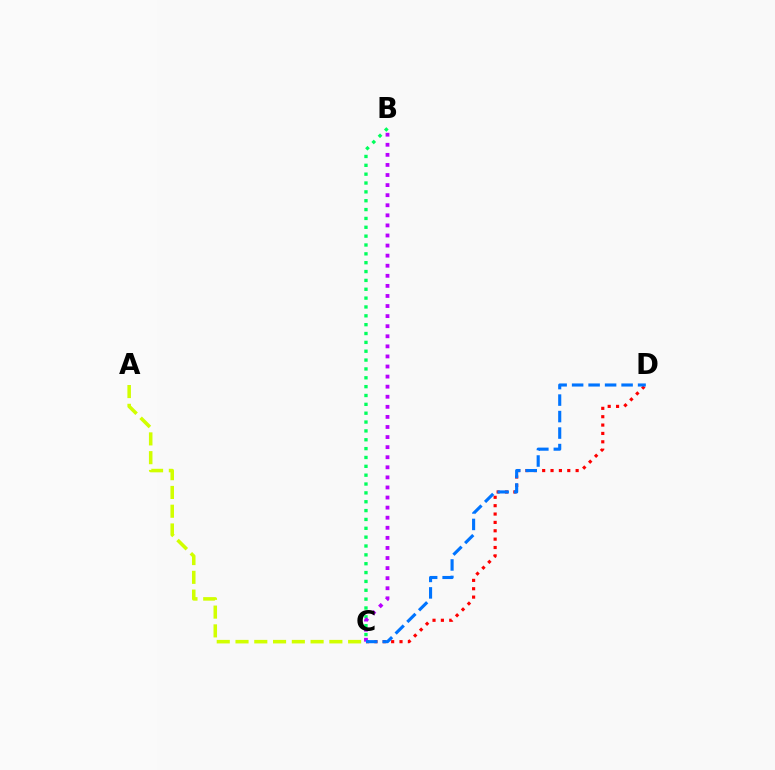{('C', 'D'): [{'color': '#ff0000', 'line_style': 'dotted', 'thickness': 2.27}, {'color': '#0074ff', 'line_style': 'dashed', 'thickness': 2.24}], ('A', 'C'): [{'color': '#d1ff00', 'line_style': 'dashed', 'thickness': 2.55}], ('B', 'C'): [{'color': '#00ff5c', 'line_style': 'dotted', 'thickness': 2.41}, {'color': '#b900ff', 'line_style': 'dotted', 'thickness': 2.74}]}